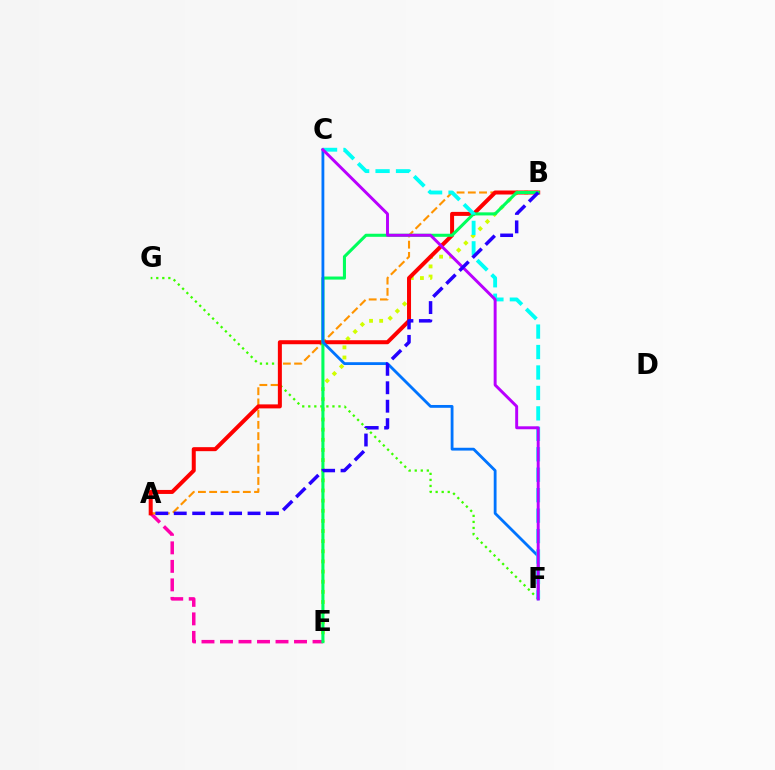{('B', 'E'): [{'color': '#d1ff00', 'line_style': 'dotted', 'thickness': 2.75}, {'color': '#00ff5c', 'line_style': 'solid', 'thickness': 2.21}], ('A', 'E'): [{'color': '#ff00ac', 'line_style': 'dashed', 'thickness': 2.51}], ('A', 'B'): [{'color': '#ff9400', 'line_style': 'dashed', 'thickness': 1.52}, {'color': '#ff0000', 'line_style': 'solid', 'thickness': 2.88}, {'color': '#2500ff', 'line_style': 'dashed', 'thickness': 2.51}], ('F', 'G'): [{'color': '#3dff00', 'line_style': 'dotted', 'thickness': 1.64}], ('C', 'F'): [{'color': '#0074ff', 'line_style': 'solid', 'thickness': 2.03}, {'color': '#00fff6', 'line_style': 'dashed', 'thickness': 2.78}, {'color': '#b900ff', 'line_style': 'solid', 'thickness': 2.12}]}